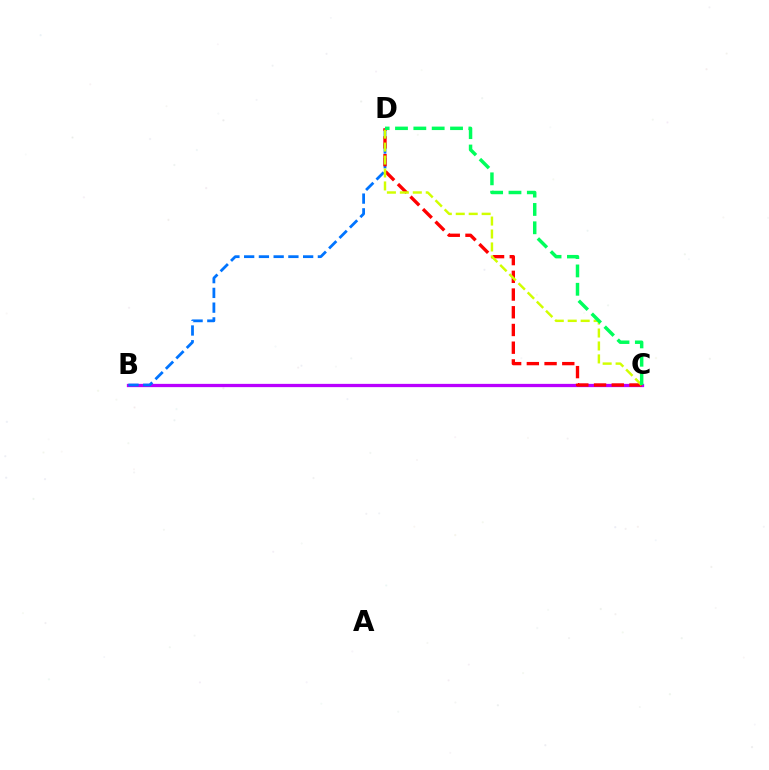{('B', 'C'): [{'color': '#b900ff', 'line_style': 'solid', 'thickness': 2.36}], ('B', 'D'): [{'color': '#0074ff', 'line_style': 'dashed', 'thickness': 2.0}], ('C', 'D'): [{'color': '#ff0000', 'line_style': 'dashed', 'thickness': 2.41}, {'color': '#d1ff00', 'line_style': 'dashed', 'thickness': 1.76}, {'color': '#00ff5c', 'line_style': 'dashed', 'thickness': 2.49}]}